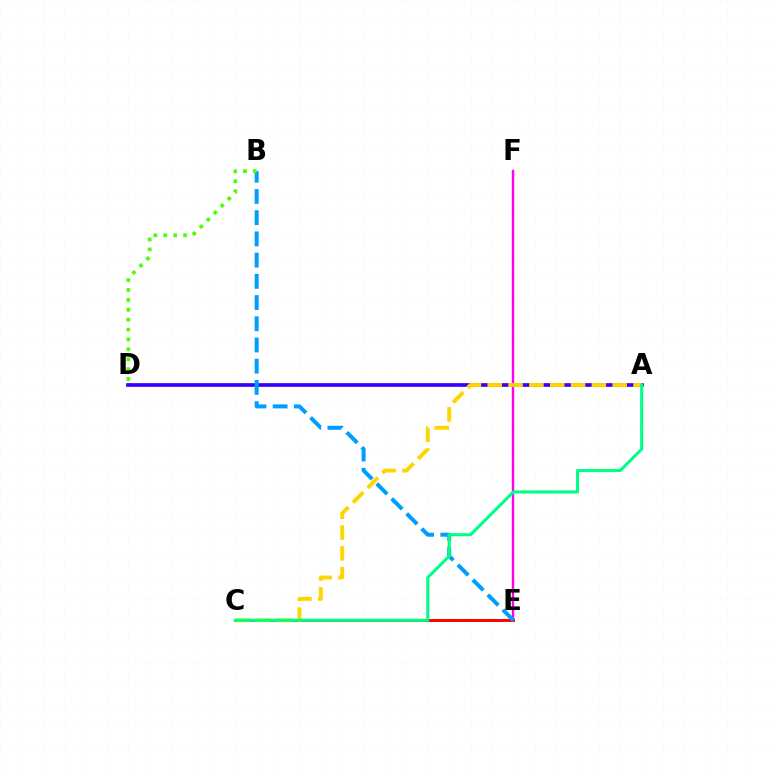{('C', 'E'): [{'color': '#ff0000', 'line_style': 'solid', 'thickness': 2.11}], ('E', 'F'): [{'color': '#ff00ed', 'line_style': 'solid', 'thickness': 1.74}], ('A', 'D'): [{'color': '#3700ff', 'line_style': 'solid', 'thickness': 2.66}], ('B', 'E'): [{'color': '#009eff', 'line_style': 'dashed', 'thickness': 2.88}], ('A', 'C'): [{'color': '#ffd500', 'line_style': 'dashed', 'thickness': 2.83}, {'color': '#00ff86', 'line_style': 'solid', 'thickness': 2.21}], ('B', 'D'): [{'color': '#4fff00', 'line_style': 'dotted', 'thickness': 2.69}]}